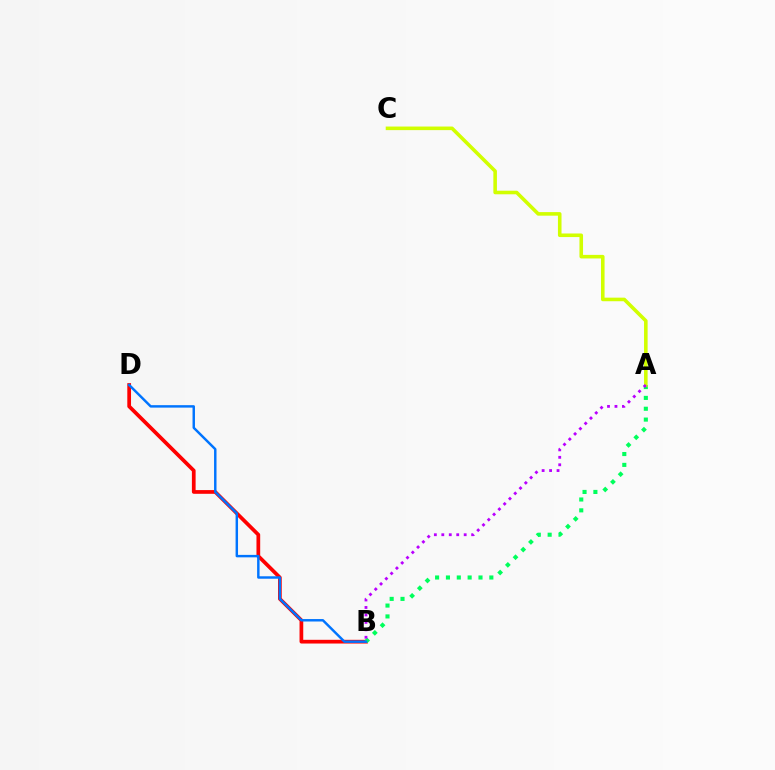{('B', 'D'): [{'color': '#ff0000', 'line_style': 'solid', 'thickness': 2.68}, {'color': '#0074ff', 'line_style': 'solid', 'thickness': 1.76}], ('A', 'B'): [{'color': '#00ff5c', 'line_style': 'dotted', 'thickness': 2.95}, {'color': '#b900ff', 'line_style': 'dotted', 'thickness': 2.03}], ('A', 'C'): [{'color': '#d1ff00', 'line_style': 'solid', 'thickness': 2.58}]}